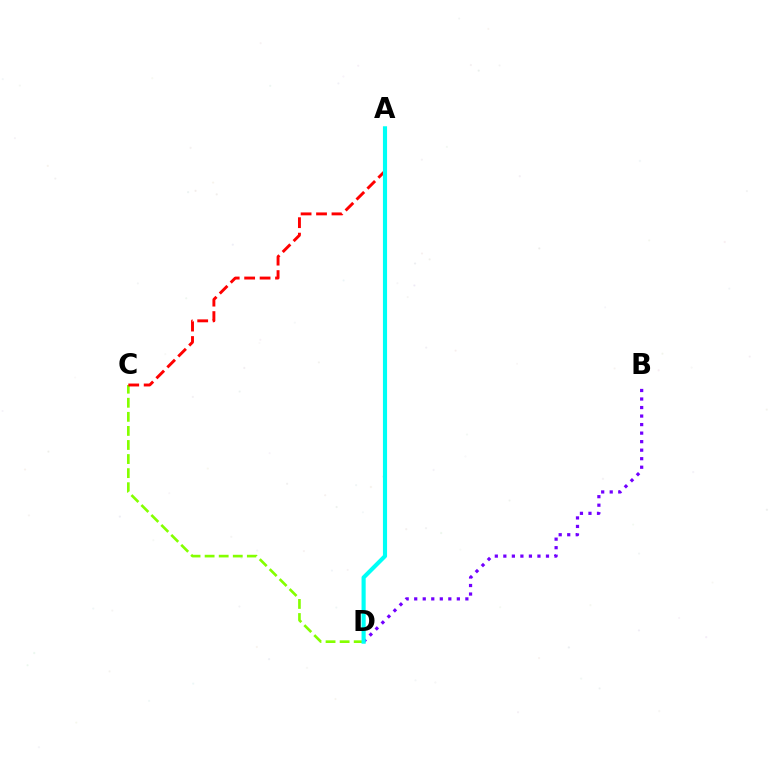{('B', 'D'): [{'color': '#7200ff', 'line_style': 'dotted', 'thickness': 2.32}], ('C', 'D'): [{'color': '#84ff00', 'line_style': 'dashed', 'thickness': 1.91}], ('A', 'C'): [{'color': '#ff0000', 'line_style': 'dashed', 'thickness': 2.1}], ('A', 'D'): [{'color': '#00fff6', 'line_style': 'solid', 'thickness': 2.97}]}